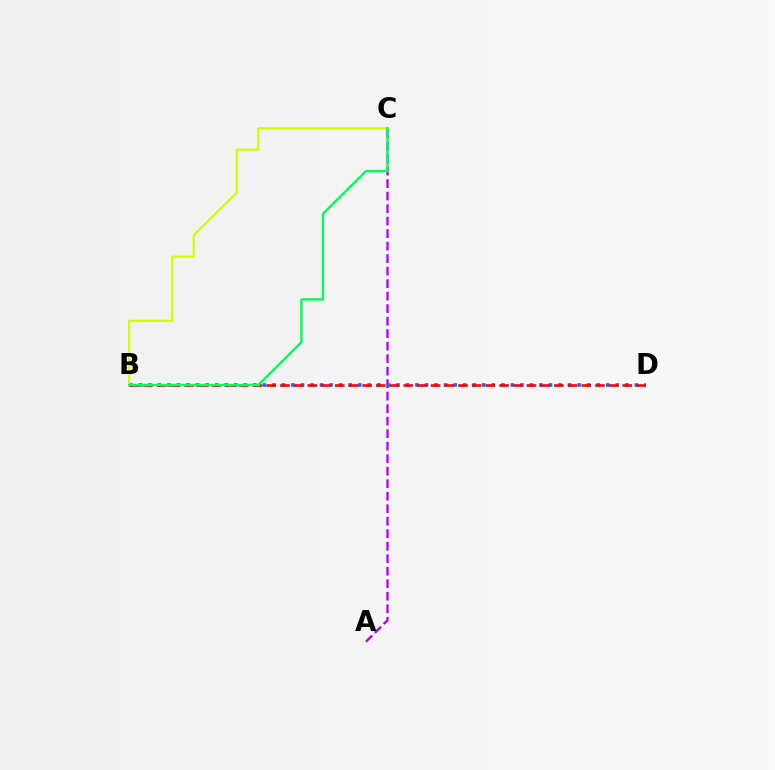{('A', 'C'): [{'color': '#b900ff', 'line_style': 'dashed', 'thickness': 1.7}], ('B', 'D'): [{'color': '#0074ff', 'line_style': 'dotted', 'thickness': 2.59}, {'color': '#ff0000', 'line_style': 'dashed', 'thickness': 1.86}], ('B', 'C'): [{'color': '#d1ff00', 'line_style': 'solid', 'thickness': 1.59}, {'color': '#00ff5c', 'line_style': 'solid', 'thickness': 1.73}]}